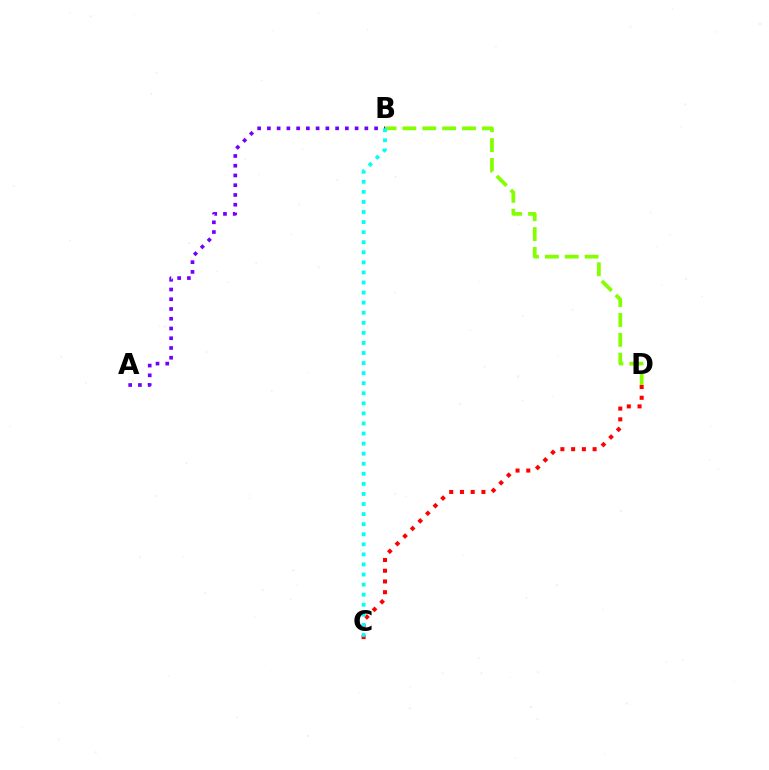{('B', 'D'): [{'color': '#84ff00', 'line_style': 'dashed', 'thickness': 2.7}], ('C', 'D'): [{'color': '#ff0000', 'line_style': 'dotted', 'thickness': 2.92}], ('A', 'B'): [{'color': '#7200ff', 'line_style': 'dotted', 'thickness': 2.65}], ('B', 'C'): [{'color': '#00fff6', 'line_style': 'dotted', 'thickness': 2.74}]}